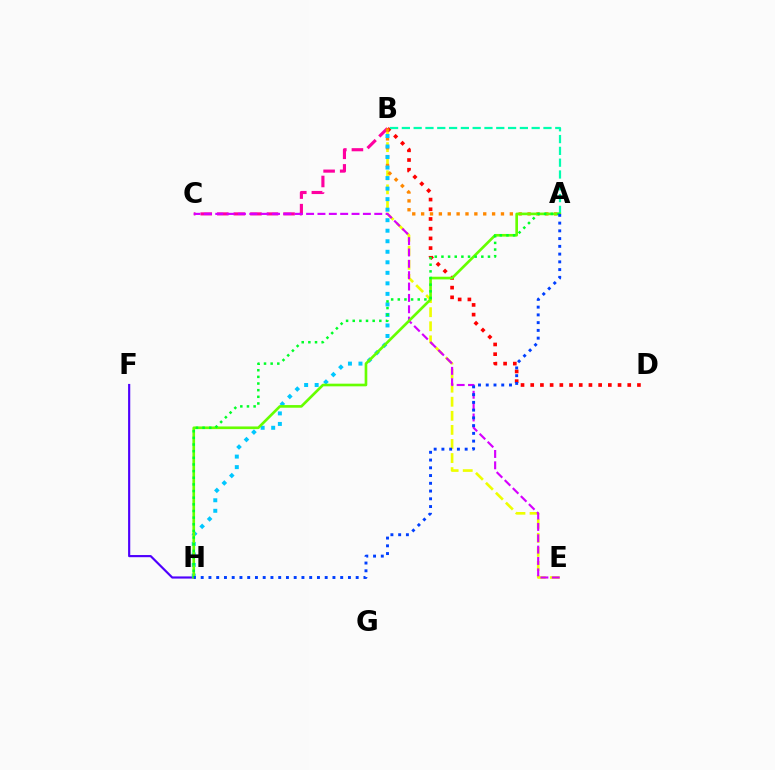{('B', 'E'): [{'color': '#eeff00', 'line_style': 'dashed', 'thickness': 1.91}], ('B', 'C'): [{'color': '#ff00a0', 'line_style': 'dashed', 'thickness': 2.25}], ('C', 'E'): [{'color': '#d600ff', 'line_style': 'dashed', 'thickness': 1.54}], ('F', 'H'): [{'color': '#4f00ff', 'line_style': 'solid', 'thickness': 1.55}], ('B', 'D'): [{'color': '#ff0000', 'line_style': 'dotted', 'thickness': 2.64}], ('A', 'B'): [{'color': '#00ffaf', 'line_style': 'dashed', 'thickness': 1.6}, {'color': '#ff8800', 'line_style': 'dotted', 'thickness': 2.41}], ('B', 'H'): [{'color': '#00c7ff', 'line_style': 'dotted', 'thickness': 2.86}], ('A', 'H'): [{'color': '#66ff00', 'line_style': 'solid', 'thickness': 1.91}, {'color': '#00ff27', 'line_style': 'dotted', 'thickness': 1.81}, {'color': '#003fff', 'line_style': 'dotted', 'thickness': 2.11}]}